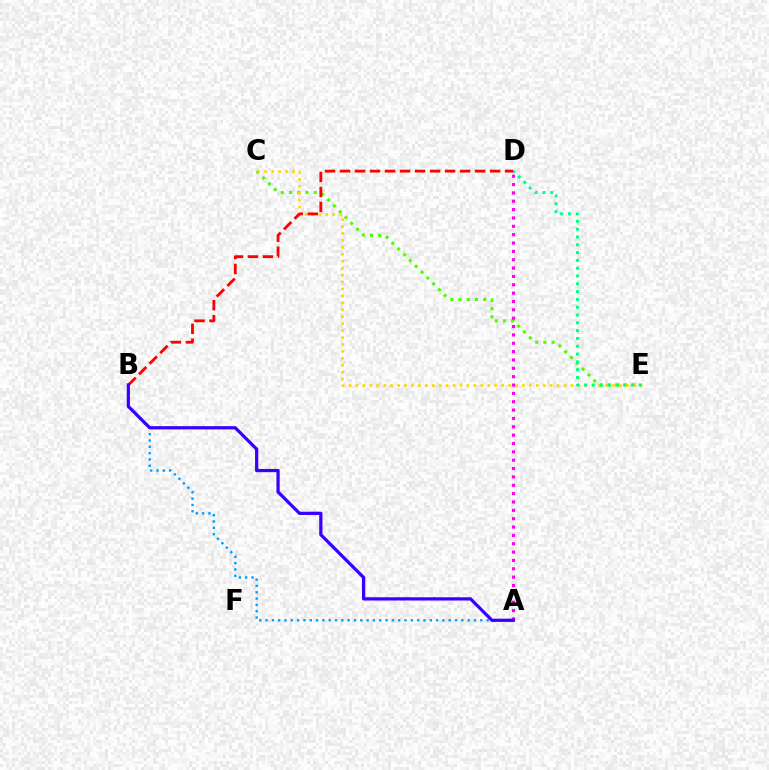{('C', 'E'): [{'color': '#4fff00', 'line_style': 'dotted', 'thickness': 2.23}, {'color': '#ffd500', 'line_style': 'dotted', 'thickness': 1.88}], ('A', 'D'): [{'color': '#ff00ed', 'line_style': 'dotted', 'thickness': 2.27}], ('A', 'B'): [{'color': '#009eff', 'line_style': 'dotted', 'thickness': 1.72}, {'color': '#3700ff', 'line_style': 'solid', 'thickness': 2.33}], ('D', 'E'): [{'color': '#00ff86', 'line_style': 'dotted', 'thickness': 2.12}], ('B', 'D'): [{'color': '#ff0000', 'line_style': 'dashed', 'thickness': 2.04}]}